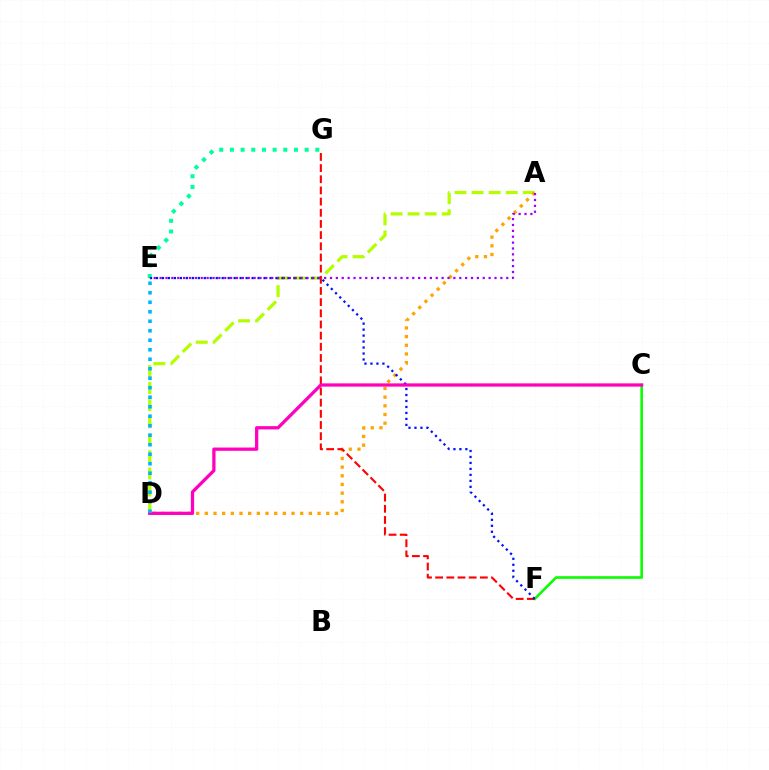{('A', 'D'): [{'color': '#b3ff00', 'line_style': 'dashed', 'thickness': 2.32}, {'color': '#ffa500', 'line_style': 'dotted', 'thickness': 2.36}], ('C', 'F'): [{'color': '#08ff00', 'line_style': 'solid', 'thickness': 1.88}], ('E', 'G'): [{'color': '#00ff9d', 'line_style': 'dotted', 'thickness': 2.9}], ('F', 'G'): [{'color': '#ff0000', 'line_style': 'dashed', 'thickness': 1.52}], ('E', 'F'): [{'color': '#0010ff', 'line_style': 'dotted', 'thickness': 1.62}], ('A', 'E'): [{'color': '#9b00ff', 'line_style': 'dotted', 'thickness': 1.6}], ('C', 'D'): [{'color': '#ff00bd', 'line_style': 'solid', 'thickness': 2.35}], ('D', 'E'): [{'color': '#00b5ff', 'line_style': 'dotted', 'thickness': 2.58}]}